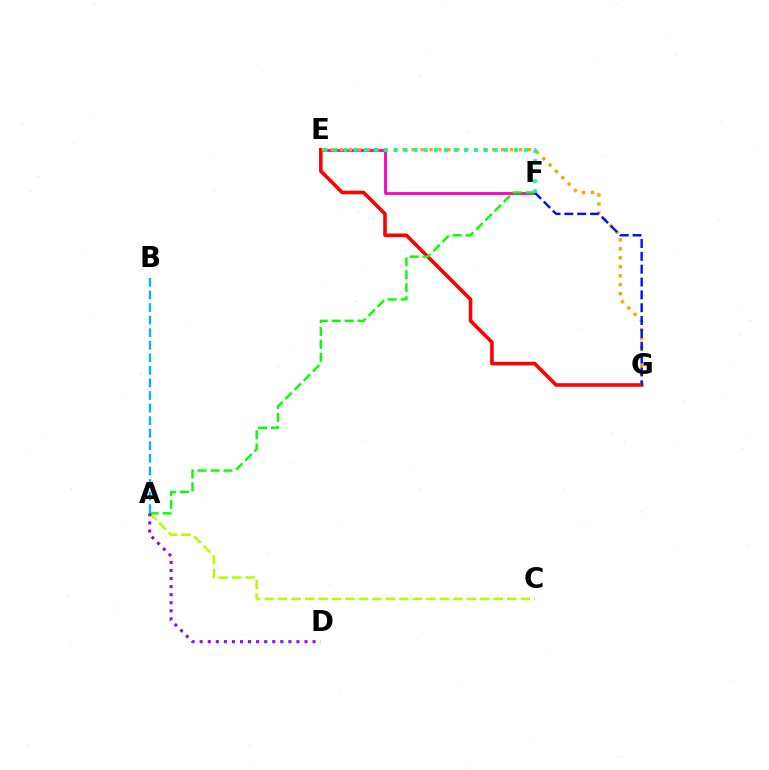{('E', 'F'): [{'color': '#ff00bd', 'line_style': 'solid', 'thickness': 2.03}, {'color': '#00ff9d', 'line_style': 'dotted', 'thickness': 2.72}], ('A', 'C'): [{'color': '#b3ff00', 'line_style': 'dashed', 'thickness': 1.83}], ('E', 'G'): [{'color': '#ff0000', 'line_style': 'solid', 'thickness': 2.58}, {'color': '#ffa500', 'line_style': 'dotted', 'thickness': 2.43}], ('A', 'B'): [{'color': '#00b5ff', 'line_style': 'dashed', 'thickness': 1.71}], ('A', 'F'): [{'color': '#08ff00', 'line_style': 'dashed', 'thickness': 1.76}], ('F', 'G'): [{'color': '#0010ff', 'line_style': 'dashed', 'thickness': 1.74}], ('A', 'D'): [{'color': '#9b00ff', 'line_style': 'dotted', 'thickness': 2.19}]}